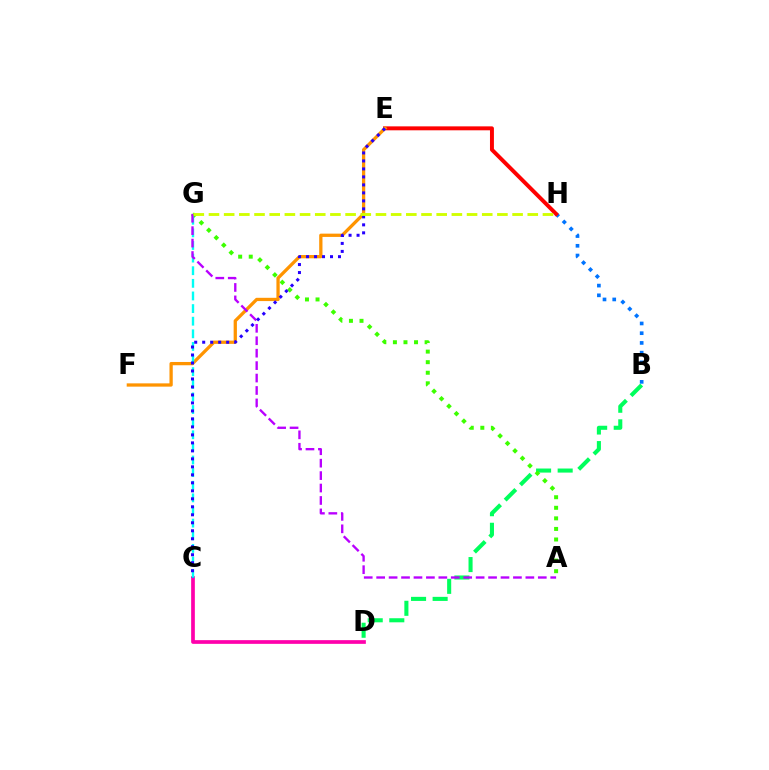{('B', 'D'): [{'color': '#00ff5c', 'line_style': 'dashed', 'thickness': 2.93}], ('B', 'H'): [{'color': '#0074ff', 'line_style': 'dotted', 'thickness': 2.64}], ('E', 'H'): [{'color': '#ff0000', 'line_style': 'solid', 'thickness': 2.84}], ('A', 'G'): [{'color': '#3dff00', 'line_style': 'dotted', 'thickness': 2.87}, {'color': '#b900ff', 'line_style': 'dashed', 'thickness': 1.69}], ('E', 'F'): [{'color': '#ff9400', 'line_style': 'solid', 'thickness': 2.36}], ('C', 'D'): [{'color': '#ff00ac', 'line_style': 'solid', 'thickness': 2.67}], ('C', 'G'): [{'color': '#00fff6', 'line_style': 'dashed', 'thickness': 1.71}], ('C', 'E'): [{'color': '#2500ff', 'line_style': 'dotted', 'thickness': 2.17}], ('G', 'H'): [{'color': '#d1ff00', 'line_style': 'dashed', 'thickness': 2.06}]}